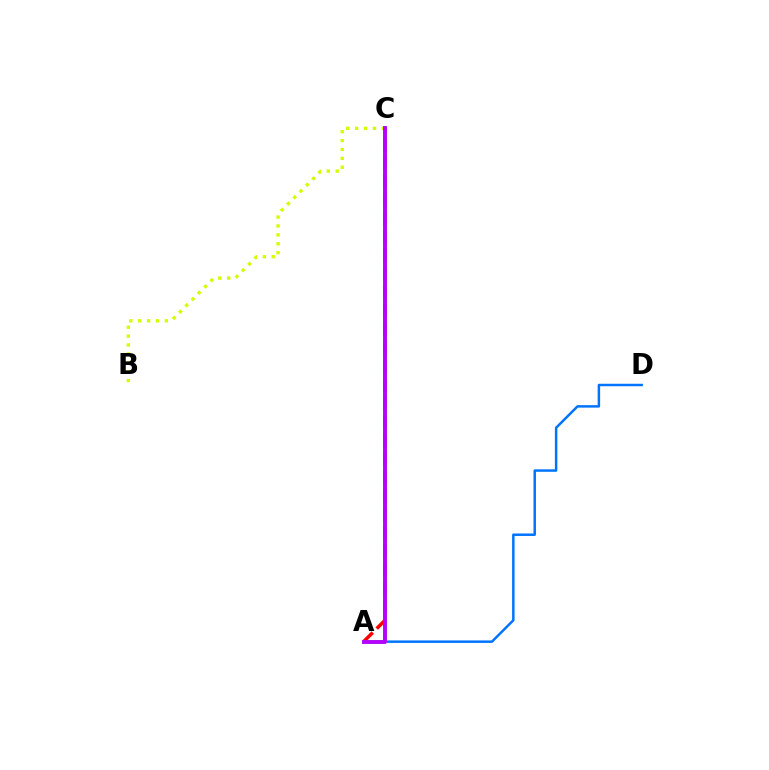{('A', 'D'): [{'color': '#0074ff', 'line_style': 'solid', 'thickness': 1.78}], ('B', 'C'): [{'color': '#d1ff00', 'line_style': 'dotted', 'thickness': 2.42}], ('A', 'C'): [{'color': '#00ff5c', 'line_style': 'solid', 'thickness': 2.67}, {'color': '#ff0000', 'line_style': 'dashed', 'thickness': 2.51}, {'color': '#b900ff', 'line_style': 'solid', 'thickness': 2.77}]}